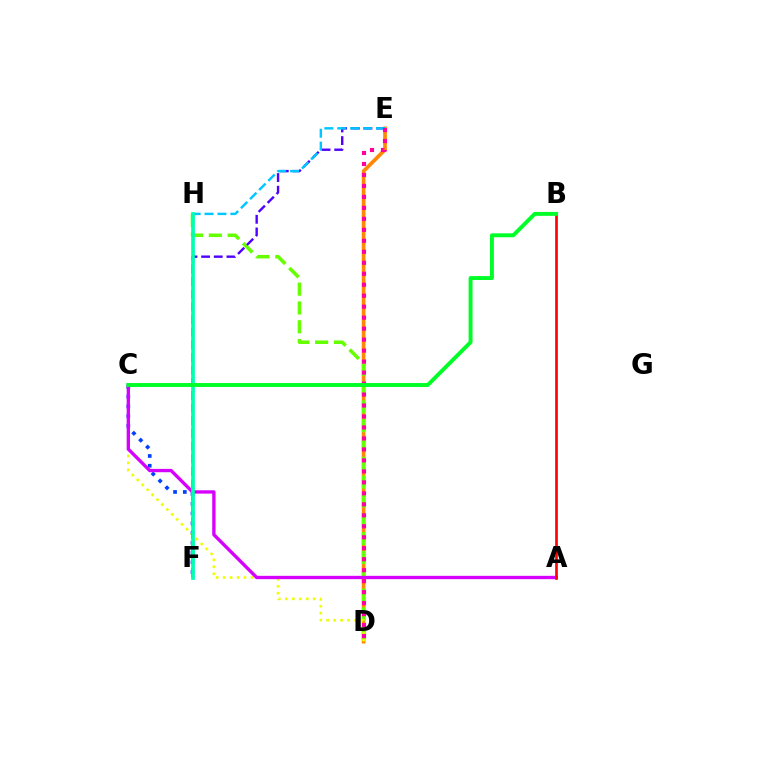{('D', 'E'): [{'color': '#ff8800', 'line_style': 'solid', 'thickness': 2.65}, {'color': '#ff00a0', 'line_style': 'dotted', 'thickness': 2.98}], ('C', 'F'): [{'color': '#003fff', 'line_style': 'dotted', 'thickness': 2.65}], ('D', 'H'): [{'color': '#66ff00', 'line_style': 'dashed', 'thickness': 2.56}], ('C', 'D'): [{'color': '#eeff00', 'line_style': 'dotted', 'thickness': 1.89}], ('A', 'C'): [{'color': '#d600ff', 'line_style': 'solid', 'thickness': 2.4}], ('E', 'F'): [{'color': '#4f00ff', 'line_style': 'dashed', 'thickness': 1.72}], ('E', 'H'): [{'color': '#00c7ff', 'line_style': 'dashed', 'thickness': 1.75}], ('F', 'H'): [{'color': '#00ffaf', 'line_style': 'solid', 'thickness': 2.66}], ('A', 'B'): [{'color': '#ff0000', 'line_style': 'solid', 'thickness': 1.91}], ('B', 'C'): [{'color': '#00ff27', 'line_style': 'solid', 'thickness': 2.82}]}